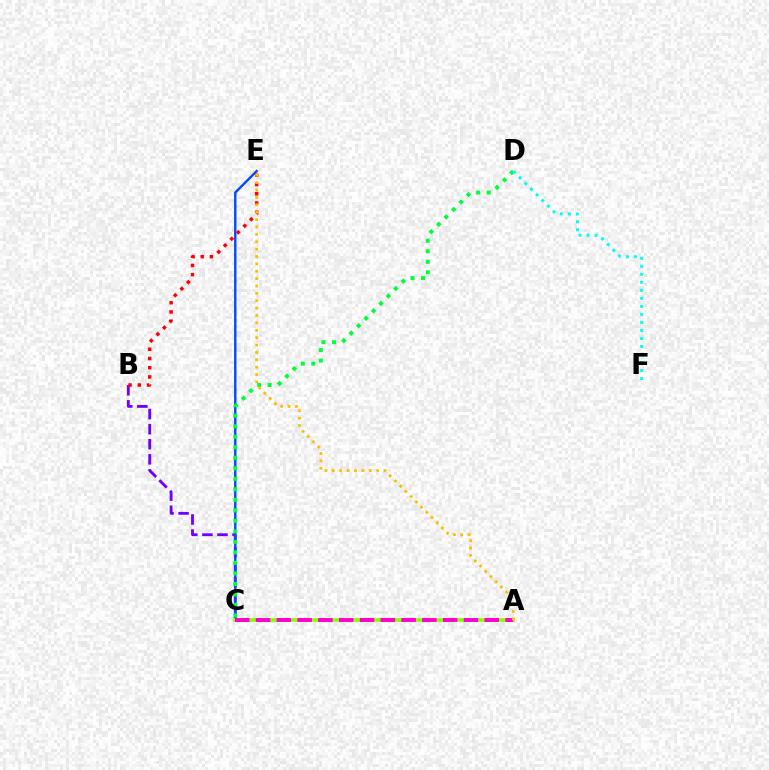{('B', 'C'): [{'color': '#7200ff', 'line_style': 'dashed', 'thickness': 2.05}], ('C', 'E'): [{'color': '#004bff', 'line_style': 'solid', 'thickness': 1.74}], ('A', 'C'): [{'color': '#84ff00', 'line_style': 'solid', 'thickness': 2.61}, {'color': '#ff00cf', 'line_style': 'dashed', 'thickness': 2.82}], ('C', 'D'): [{'color': '#00ff39', 'line_style': 'dotted', 'thickness': 2.86}], ('B', 'E'): [{'color': '#ff0000', 'line_style': 'dotted', 'thickness': 2.51}], ('D', 'F'): [{'color': '#00fff6', 'line_style': 'dotted', 'thickness': 2.18}], ('A', 'E'): [{'color': '#ffbd00', 'line_style': 'dotted', 'thickness': 2.01}]}